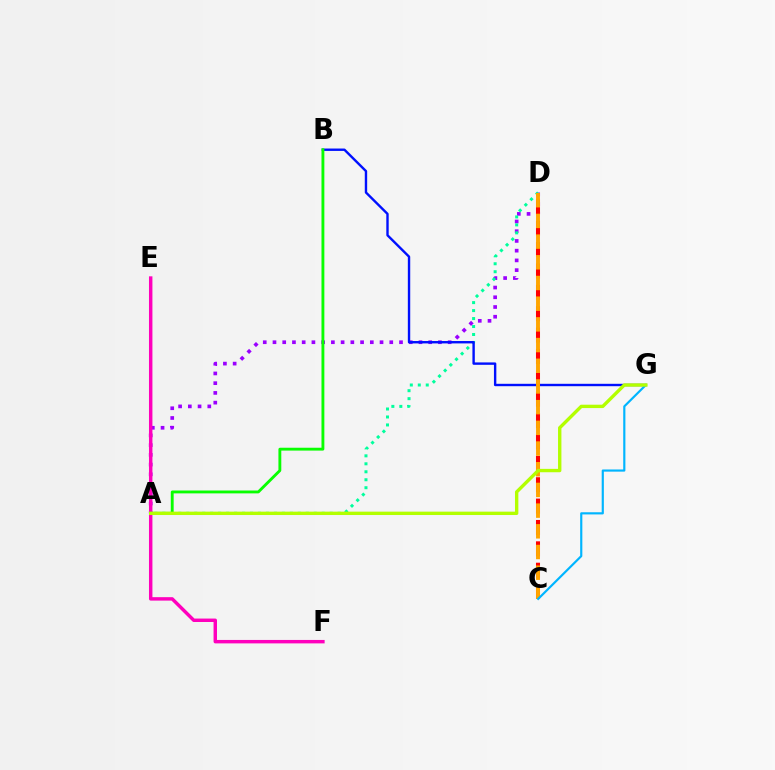{('A', 'D'): [{'color': '#9b00ff', 'line_style': 'dotted', 'thickness': 2.64}, {'color': '#00ff9d', 'line_style': 'dotted', 'thickness': 2.17}], ('B', 'G'): [{'color': '#0010ff', 'line_style': 'solid', 'thickness': 1.72}], ('C', 'D'): [{'color': '#ff0000', 'line_style': 'dashed', 'thickness': 2.9}, {'color': '#ffa500', 'line_style': 'dashed', 'thickness': 2.81}], ('E', 'F'): [{'color': '#ff00bd', 'line_style': 'solid', 'thickness': 2.47}], ('C', 'G'): [{'color': '#00b5ff', 'line_style': 'solid', 'thickness': 1.56}], ('A', 'B'): [{'color': '#08ff00', 'line_style': 'solid', 'thickness': 2.06}], ('A', 'G'): [{'color': '#b3ff00', 'line_style': 'solid', 'thickness': 2.43}]}